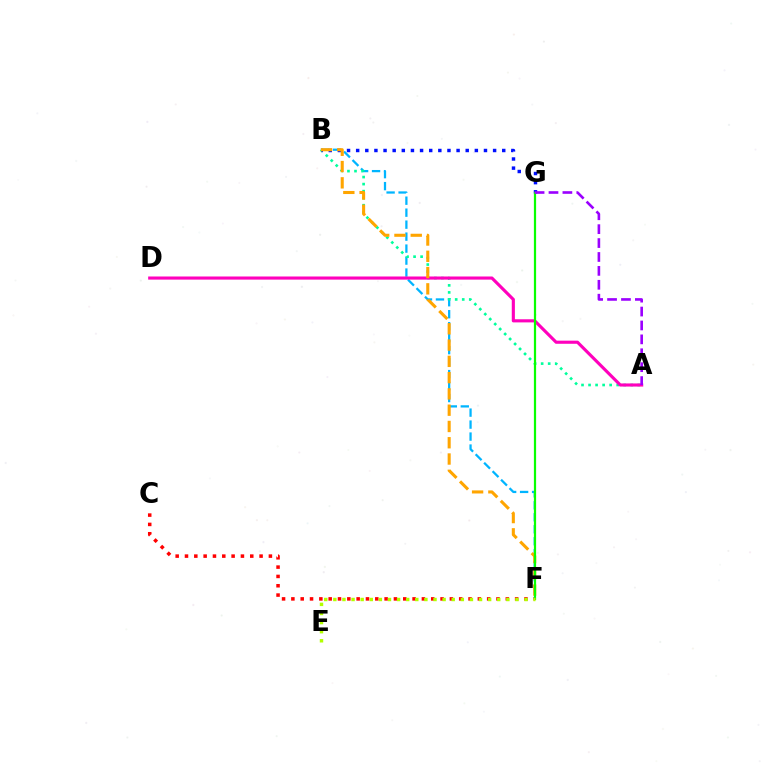{('B', 'F'): [{'color': '#00b5ff', 'line_style': 'dashed', 'thickness': 1.63}, {'color': '#ffa500', 'line_style': 'dashed', 'thickness': 2.21}], ('A', 'B'): [{'color': '#00ff9d', 'line_style': 'dotted', 'thickness': 1.91}], ('C', 'F'): [{'color': '#ff0000', 'line_style': 'dotted', 'thickness': 2.53}], ('B', 'G'): [{'color': '#0010ff', 'line_style': 'dotted', 'thickness': 2.48}], ('A', 'D'): [{'color': '#ff00bd', 'line_style': 'solid', 'thickness': 2.25}], ('F', 'G'): [{'color': '#08ff00', 'line_style': 'solid', 'thickness': 1.6}], ('E', 'F'): [{'color': '#b3ff00', 'line_style': 'dotted', 'thickness': 2.47}], ('A', 'G'): [{'color': '#9b00ff', 'line_style': 'dashed', 'thickness': 1.89}]}